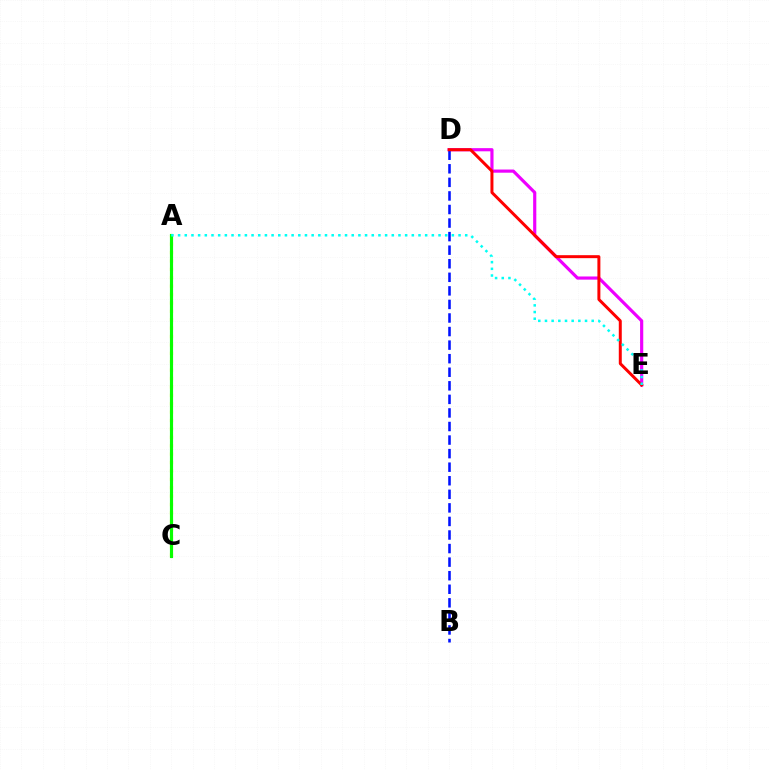{('D', 'E'): [{'color': '#ee00ff', 'line_style': 'solid', 'thickness': 2.28}, {'color': '#ff0000', 'line_style': 'solid', 'thickness': 2.15}], ('A', 'C'): [{'color': '#fcf500', 'line_style': 'dotted', 'thickness': 2.28}, {'color': '#08ff00', 'line_style': 'solid', 'thickness': 2.27}], ('B', 'D'): [{'color': '#0010ff', 'line_style': 'dashed', 'thickness': 1.84}], ('A', 'E'): [{'color': '#00fff6', 'line_style': 'dotted', 'thickness': 1.81}]}